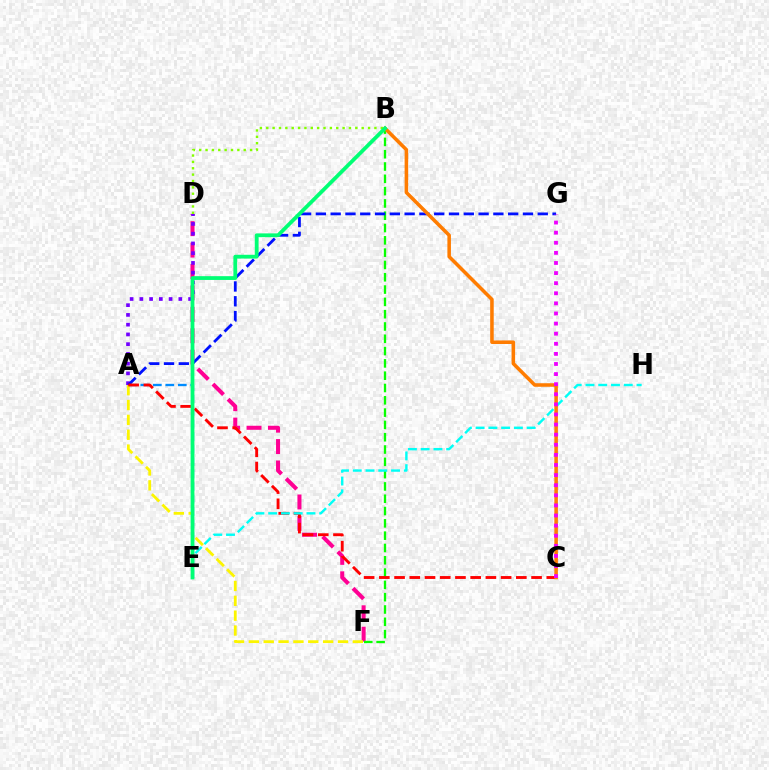{('A', 'E'): [{'color': '#008cff', 'line_style': 'dashed', 'thickness': 1.7}], ('D', 'F'): [{'color': '#ff0094', 'line_style': 'dashed', 'thickness': 2.91}], ('B', 'F'): [{'color': '#08ff00', 'line_style': 'dashed', 'thickness': 1.67}], ('A', 'F'): [{'color': '#fcf500', 'line_style': 'dashed', 'thickness': 2.02}], ('A', 'D'): [{'color': '#7200ff', 'line_style': 'dotted', 'thickness': 2.65}], ('A', 'G'): [{'color': '#0010ff', 'line_style': 'dashed', 'thickness': 2.01}], ('A', 'C'): [{'color': '#ff0000', 'line_style': 'dashed', 'thickness': 2.07}], ('E', 'H'): [{'color': '#00fff6', 'line_style': 'dashed', 'thickness': 1.73}], ('B', 'C'): [{'color': '#ff7c00', 'line_style': 'solid', 'thickness': 2.55}], ('B', 'D'): [{'color': '#84ff00', 'line_style': 'dotted', 'thickness': 1.73}], ('C', 'G'): [{'color': '#ee00ff', 'line_style': 'dotted', 'thickness': 2.74}], ('B', 'E'): [{'color': '#00ff74', 'line_style': 'solid', 'thickness': 2.72}]}